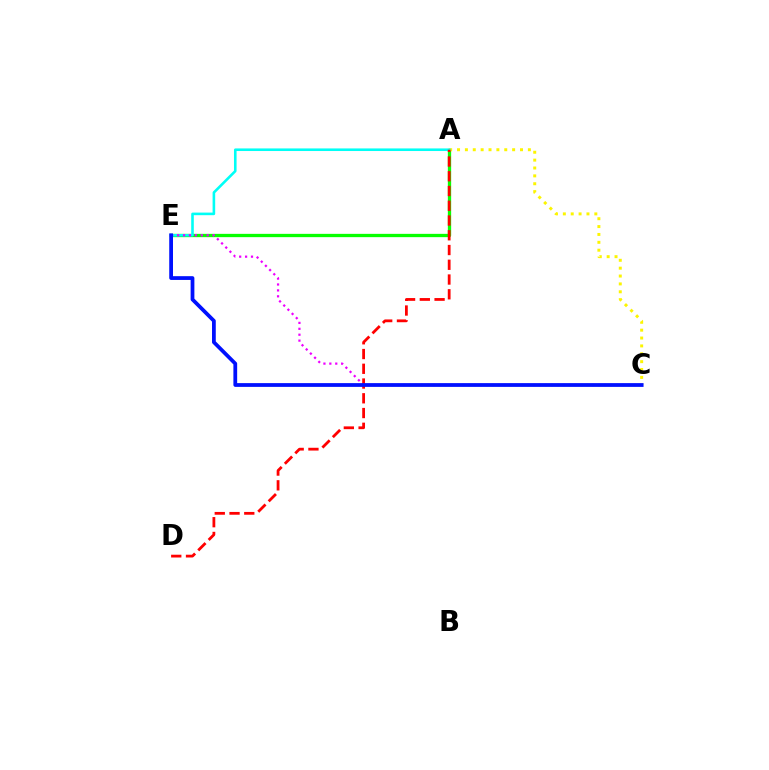{('A', 'E'): [{'color': '#08ff00', 'line_style': 'solid', 'thickness': 2.38}, {'color': '#00fff6', 'line_style': 'solid', 'thickness': 1.87}], ('A', 'C'): [{'color': '#fcf500', 'line_style': 'dotted', 'thickness': 2.14}], ('C', 'E'): [{'color': '#ee00ff', 'line_style': 'dotted', 'thickness': 1.61}, {'color': '#0010ff', 'line_style': 'solid', 'thickness': 2.71}], ('A', 'D'): [{'color': '#ff0000', 'line_style': 'dashed', 'thickness': 2.0}]}